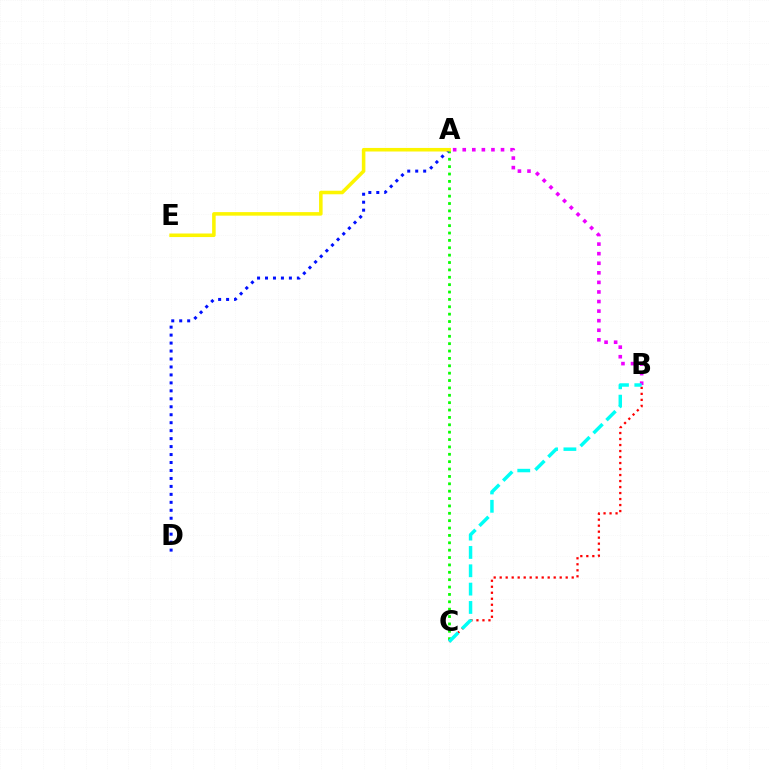{('A', 'B'): [{'color': '#ee00ff', 'line_style': 'dotted', 'thickness': 2.6}], ('A', 'C'): [{'color': '#08ff00', 'line_style': 'dotted', 'thickness': 2.0}], ('A', 'D'): [{'color': '#0010ff', 'line_style': 'dotted', 'thickness': 2.16}], ('B', 'C'): [{'color': '#ff0000', 'line_style': 'dotted', 'thickness': 1.63}, {'color': '#00fff6', 'line_style': 'dashed', 'thickness': 2.49}], ('A', 'E'): [{'color': '#fcf500', 'line_style': 'solid', 'thickness': 2.56}]}